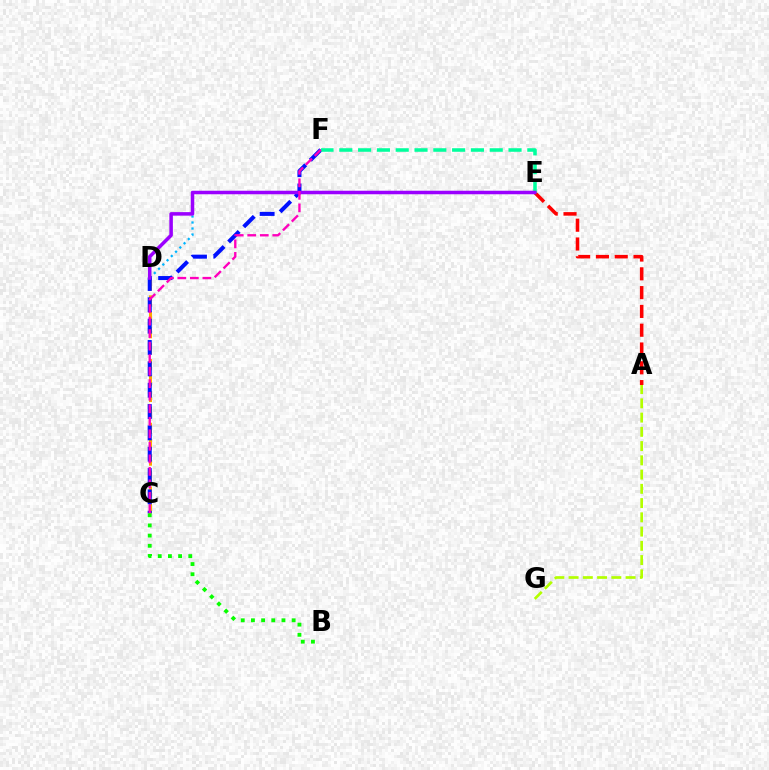{('A', 'E'): [{'color': '#ff0000', 'line_style': 'dashed', 'thickness': 2.55}], ('D', 'E'): [{'color': '#00b5ff', 'line_style': 'dotted', 'thickness': 1.63}, {'color': '#9b00ff', 'line_style': 'solid', 'thickness': 2.53}], ('C', 'D'): [{'color': '#ffa500', 'line_style': 'dashed', 'thickness': 2.16}], ('C', 'F'): [{'color': '#0010ff', 'line_style': 'dashed', 'thickness': 2.9}, {'color': '#ff00bd', 'line_style': 'dashed', 'thickness': 1.7}], ('A', 'G'): [{'color': '#b3ff00', 'line_style': 'dashed', 'thickness': 1.94}], ('E', 'F'): [{'color': '#00ff9d', 'line_style': 'dashed', 'thickness': 2.55}], ('B', 'C'): [{'color': '#08ff00', 'line_style': 'dotted', 'thickness': 2.76}]}